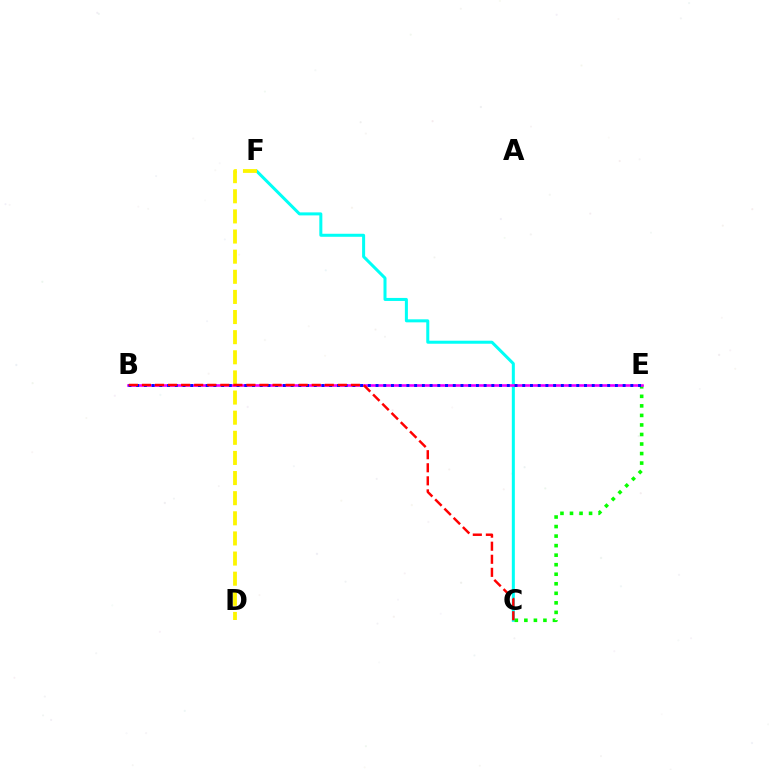{('C', 'F'): [{'color': '#00fff6', 'line_style': 'solid', 'thickness': 2.18}], ('C', 'E'): [{'color': '#08ff00', 'line_style': 'dotted', 'thickness': 2.59}], ('B', 'E'): [{'color': '#ee00ff', 'line_style': 'solid', 'thickness': 1.89}, {'color': '#0010ff', 'line_style': 'dotted', 'thickness': 2.1}], ('D', 'F'): [{'color': '#fcf500', 'line_style': 'dashed', 'thickness': 2.73}], ('B', 'C'): [{'color': '#ff0000', 'line_style': 'dashed', 'thickness': 1.77}]}